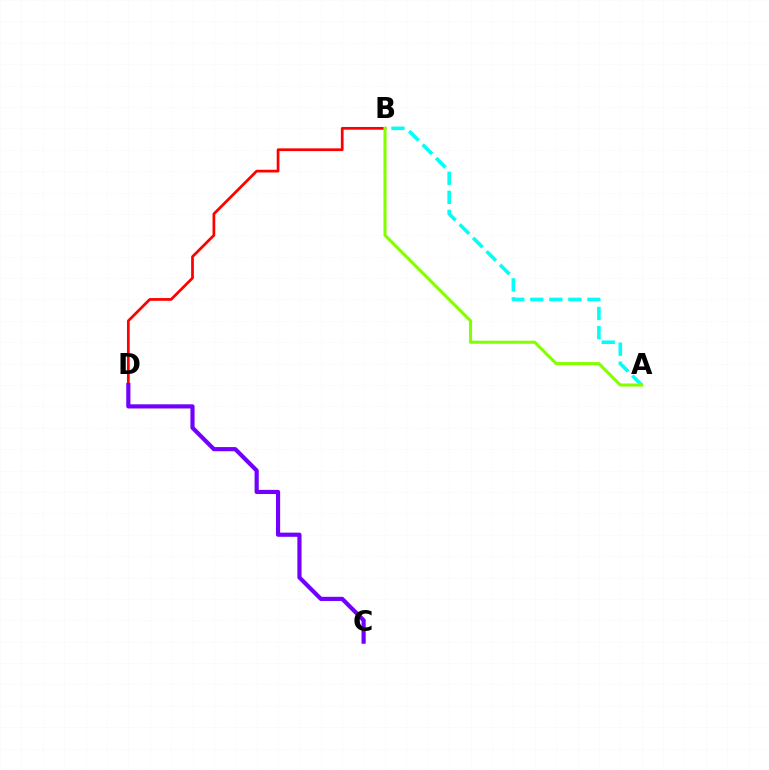{('A', 'B'): [{'color': '#00fff6', 'line_style': 'dashed', 'thickness': 2.58}, {'color': '#84ff00', 'line_style': 'solid', 'thickness': 2.22}], ('B', 'D'): [{'color': '#ff0000', 'line_style': 'solid', 'thickness': 1.97}], ('C', 'D'): [{'color': '#7200ff', 'line_style': 'solid', 'thickness': 3.0}]}